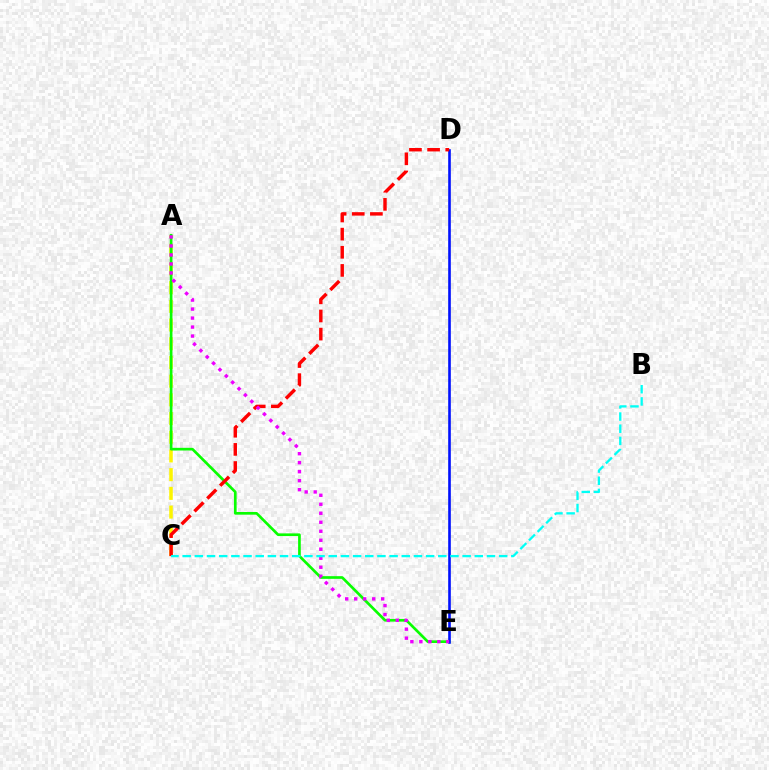{('A', 'C'): [{'color': '#fcf500', 'line_style': 'dashed', 'thickness': 2.54}], ('A', 'E'): [{'color': '#08ff00', 'line_style': 'solid', 'thickness': 1.93}, {'color': '#ee00ff', 'line_style': 'dotted', 'thickness': 2.44}], ('D', 'E'): [{'color': '#0010ff', 'line_style': 'solid', 'thickness': 1.89}], ('C', 'D'): [{'color': '#ff0000', 'line_style': 'dashed', 'thickness': 2.46}], ('B', 'C'): [{'color': '#00fff6', 'line_style': 'dashed', 'thickness': 1.65}]}